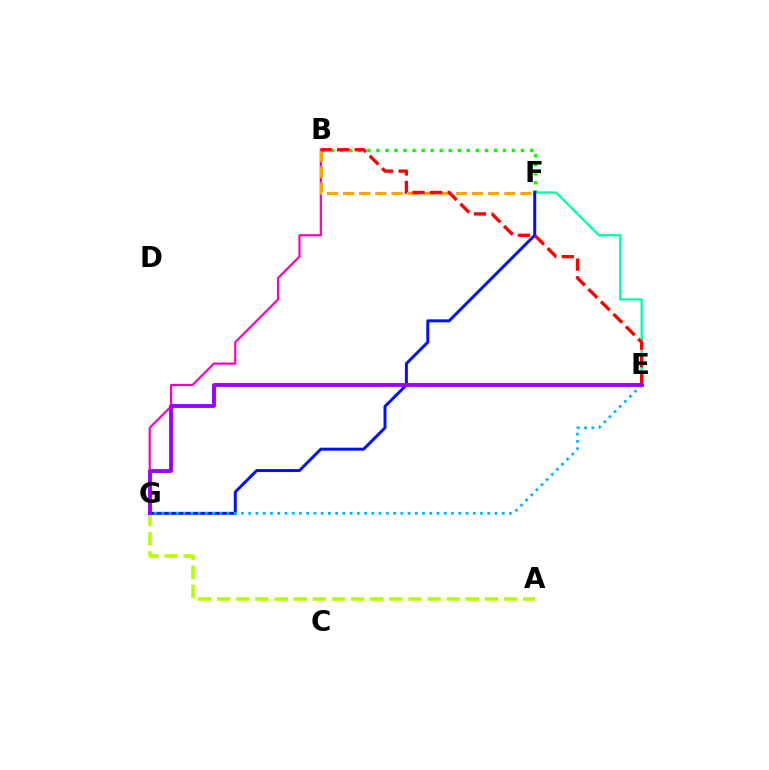{('B', 'G'): [{'color': '#ff00bd', 'line_style': 'solid', 'thickness': 1.58}], ('B', 'F'): [{'color': '#08ff00', 'line_style': 'dotted', 'thickness': 2.46}, {'color': '#ffa500', 'line_style': 'dashed', 'thickness': 2.19}], ('A', 'G'): [{'color': '#b3ff00', 'line_style': 'dashed', 'thickness': 2.6}], ('E', 'F'): [{'color': '#00ff9d', 'line_style': 'solid', 'thickness': 1.66}], ('F', 'G'): [{'color': '#0010ff', 'line_style': 'solid', 'thickness': 2.14}], ('E', 'G'): [{'color': '#00b5ff', 'line_style': 'dotted', 'thickness': 1.97}, {'color': '#9b00ff', 'line_style': 'solid', 'thickness': 2.77}], ('B', 'E'): [{'color': '#ff0000', 'line_style': 'dashed', 'thickness': 2.39}]}